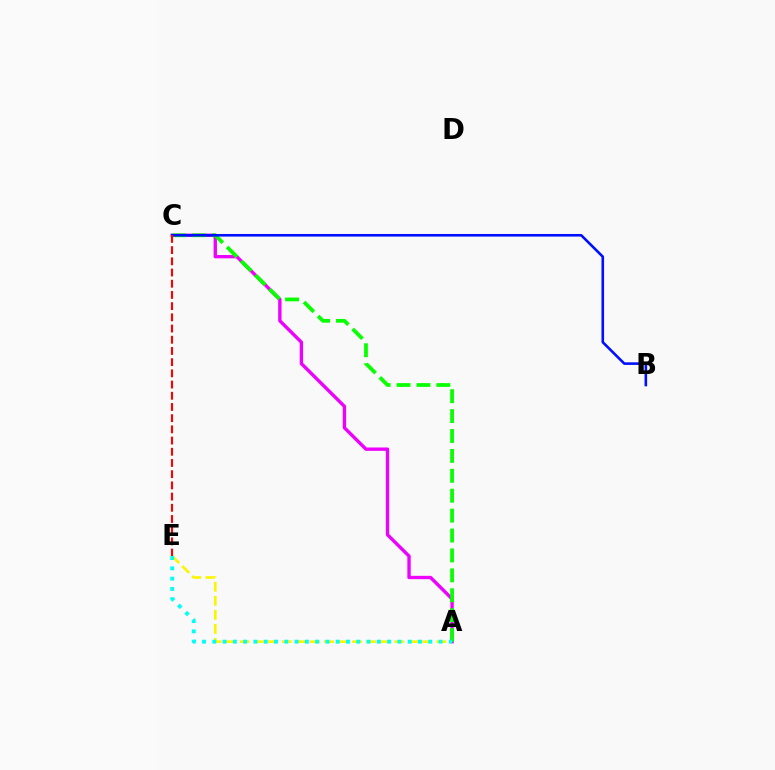{('A', 'C'): [{'color': '#ee00ff', 'line_style': 'solid', 'thickness': 2.42}, {'color': '#08ff00', 'line_style': 'dashed', 'thickness': 2.7}], ('A', 'E'): [{'color': '#fcf500', 'line_style': 'dashed', 'thickness': 1.91}, {'color': '#00fff6', 'line_style': 'dotted', 'thickness': 2.79}], ('B', 'C'): [{'color': '#0010ff', 'line_style': 'solid', 'thickness': 1.87}], ('C', 'E'): [{'color': '#ff0000', 'line_style': 'dashed', 'thickness': 1.52}]}